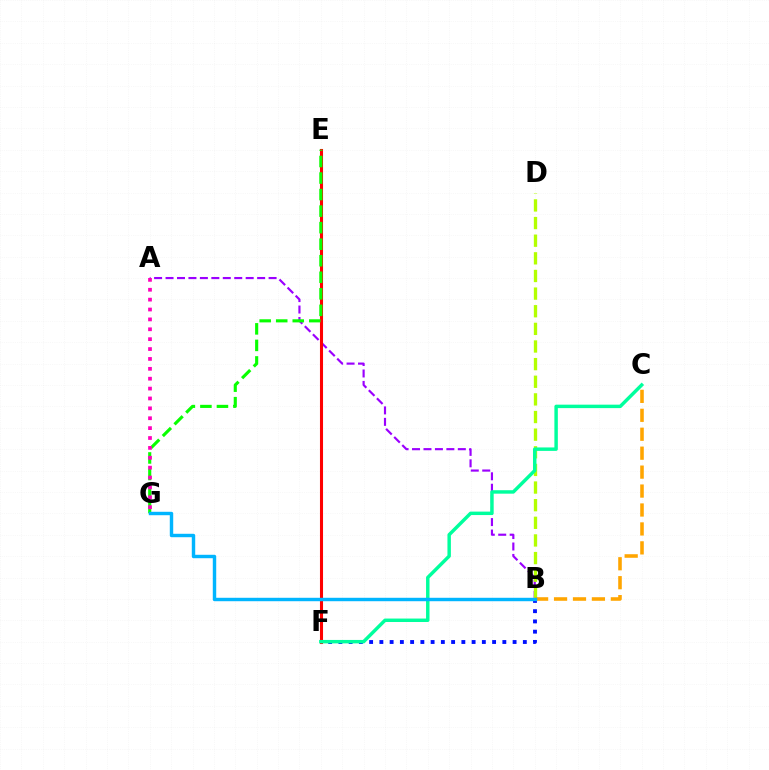{('B', 'F'): [{'color': '#0010ff', 'line_style': 'dotted', 'thickness': 2.78}], ('A', 'B'): [{'color': '#9b00ff', 'line_style': 'dashed', 'thickness': 1.56}], ('E', 'F'): [{'color': '#ff0000', 'line_style': 'solid', 'thickness': 2.21}], ('E', 'G'): [{'color': '#08ff00', 'line_style': 'dashed', 'thickness': 2.25}], ('B', 'D'): [{'color': '#b3ff00', 'line_style': 'dashed', 'thickness': 2.4}], ('A', 'G'): [{'color': '#ff00bd', 'line_style': 'dotted', 'thickness': 2.69}], ('B', 'C'): [{'color': '#ffa500', 'line_style': 'dashed', 'thickness': 2.57}], ('C', 'F'): [{'color': '#00ff9d', 'line_style': 'solid', 'thickness': 2.49}], ('B', 'G'): [{'color': '#00b5ff', 'line_style': 'solid', 'thickness': 2.47}]}